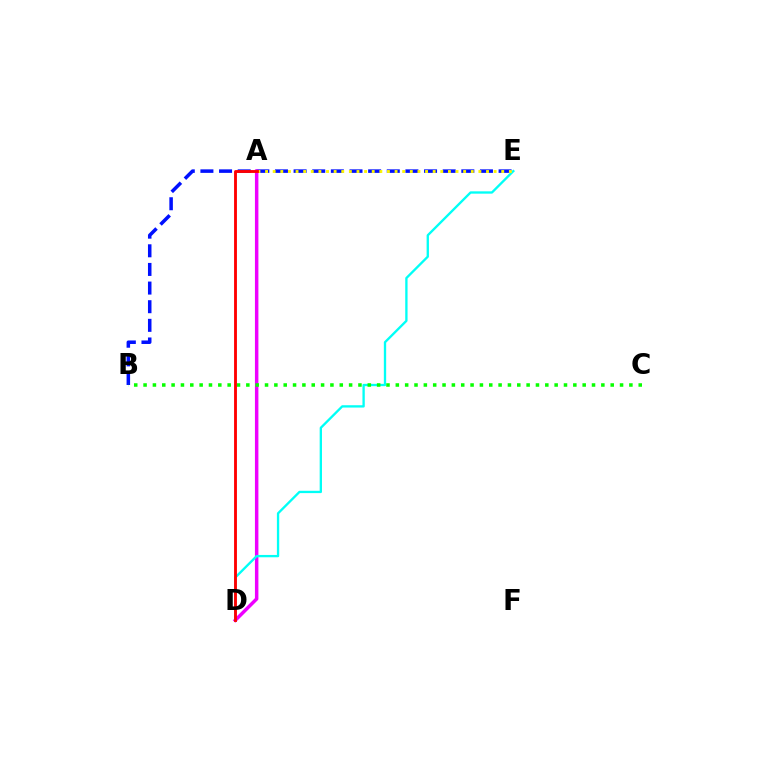{('B', 'E'): [{'color': '#0010ff', 'line_style': 'dashed', 'thickness': 2.53}], ('A', 'D'): [{'color': '#ee00ff', 'line_style': 'solid', 'thickness': 2.5}, {'color': '#ff0000', 'line_style': 'solid', 'thickness': 2.06}], ('D', 'E'): [{'color': '#00fff6', 'line_style': 'solid', 'thickness': 1.68}], ('A', 'E'): [{'color': '#fcf500', 'line_style': 'dotted', 'thickness': 2.07}], ('B', 'C'): [{'color': '#08ff00', 'line_style': 'dotted', 'thickness': 2.54}]}